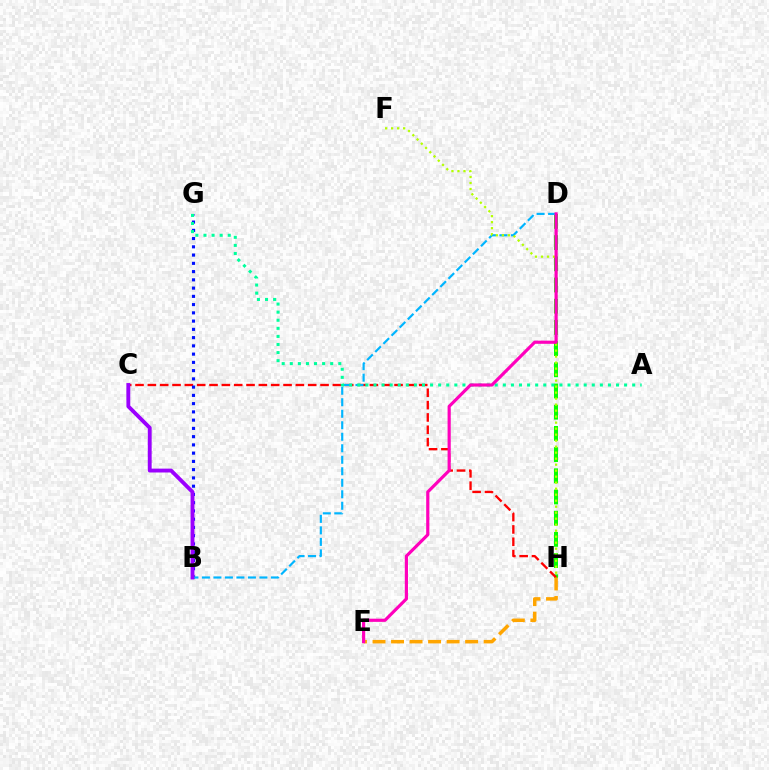{('D', 'H'): [{'color': '#08ff00', 'line_style': 'dashed', 'thickness': 2.88}], ('C', 'H'): [{'color': '#ff0000', 'line_style': 'dashed', 'thickness': 1.68}], ('B', 'G'): [{'color': '#0010ff', 'line_style': 'dotted', 'thickness': 2.24}], ('B', 'D'): [{'color': '#00b5ff', 'line_style': 'dashed', 'thickness': 1.56}], ('E', 'H'): [{'color': '#ffa500', 'line_style': 'dashed', 'thickness': 2.52}], ('A', 'G'): [{'color': '#00ff9d', 'line_style': 'dotted', 'thickness': 2.2}], ('B', 'C'): [{'color': '#9b00ff', 'line_style': 'solid', 'thickness': 2.78}], ('F', 'H'): [{'color': '#b3ff00', 'line_style': 'dotted', 'thickness': 1.63}], ('D', 'E'): [{'color': '#ff00bd', 'line_style': 'solid', 'thickness': 2.28}]}